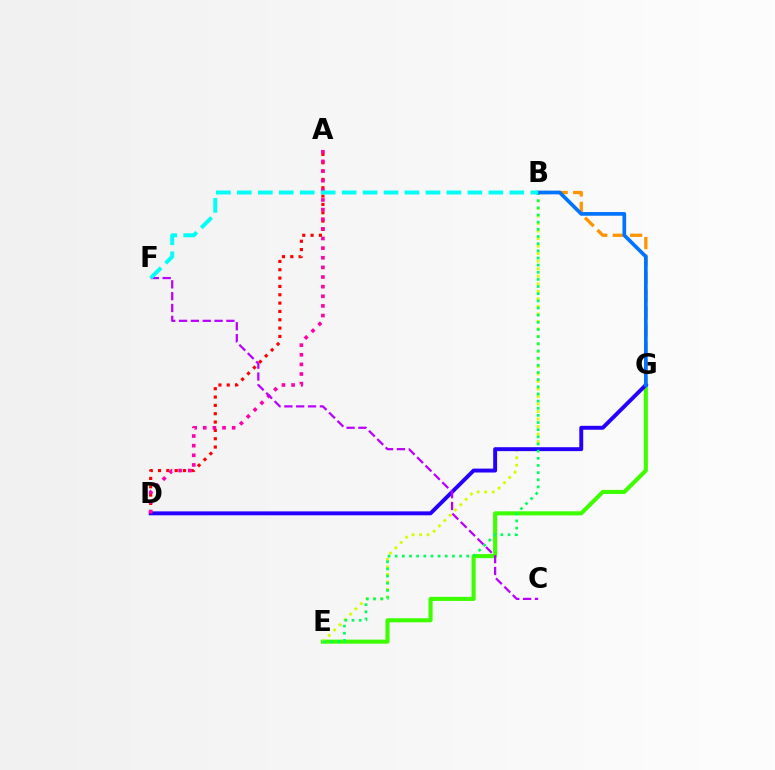{('E', 'G'): [{'color': '#3dff00', 'line_style': 'solid', 'thickness': 2.94}], ('B', 'G'): [{'color': '#ff9400', 'line_style': 'dashed', 'thickness': 2.37}, {'color': '#0074ff', 'line_style': 'solid', 'thickness': 2.66}], ('B', 'E'): [{'color': '#d1ff00', 'line_style': 'dotted', 'thickness': 2.04}, {'color': '#00ff5c', 'line_style': 'dotted', 'thickness': 1.94}], ('D', 'G'): [{'color': '#2500ff', 'line_style': 'solid', 'thickness': 2.82}], ('A', 'D'): [{'color': '#ff0000', 'line_style': 'dotted', 'thickness': 2.27}, {'color': '#ff00ac', 'line_style': 'dotted', 'thickness': 2.62}], ('C', 'F'): [{'color': '#b900ff', 'line_style': 'dashed', 'thickness': 1.61}], ('B', 'F'): [{'color': '#00fff6', 'line_style': 'dashed', 'thickness': 2.85}]}